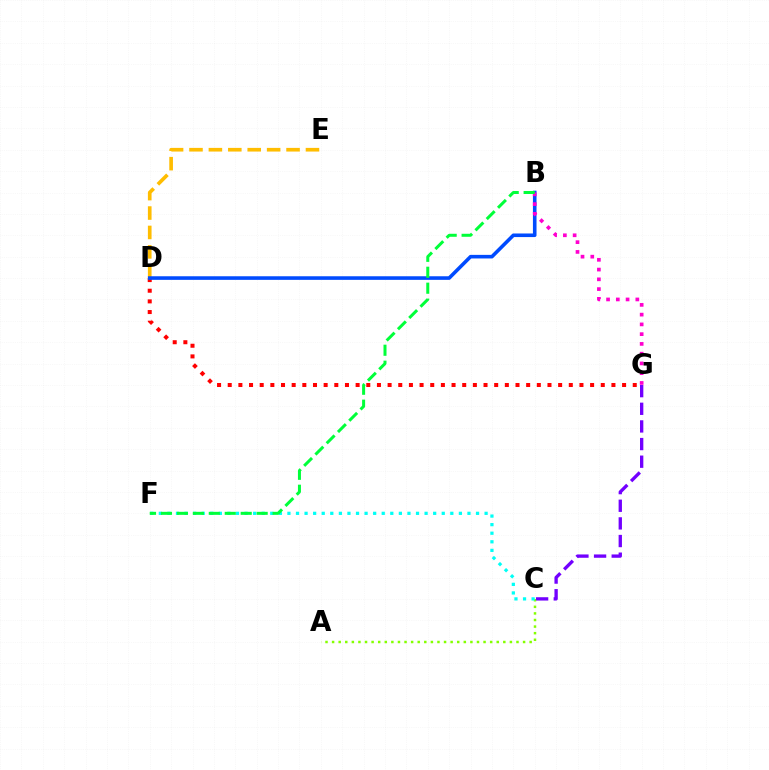{('A', 'C'): [{'color': '#84ff00', 'line_style': 'dotted', 'thickness': 1.79}], ('C', 'F'): [{'color': '#00fff6', 'line_style': 'dotted', 'thickness': 2.33}], ('D', 'E'): [{'color': '#ffbd00', 'line_style': 'dashed', 'thickness': 2.64}], ('C', 'G'): [{'color': '#7200ff', 'line_style': 'dashed', 'thickness': 2.4}], ('D', 'G'): [{'color': '#ff0000', 'line_style': 'dotted', 'thickness': 2.9}], ('B', 'D'): [{'color': '#004bff', 'line_style': 'solid', 'thickness': 2.59}], ('B', 'G'): [{'color': '#ff00cf', 'line_style': 'dotted', 'thickness': 2.65}], ('B', 'F'): [{'color': '#00ff39', 'line_style': 'dashed', 'thickness': 2.17}]}